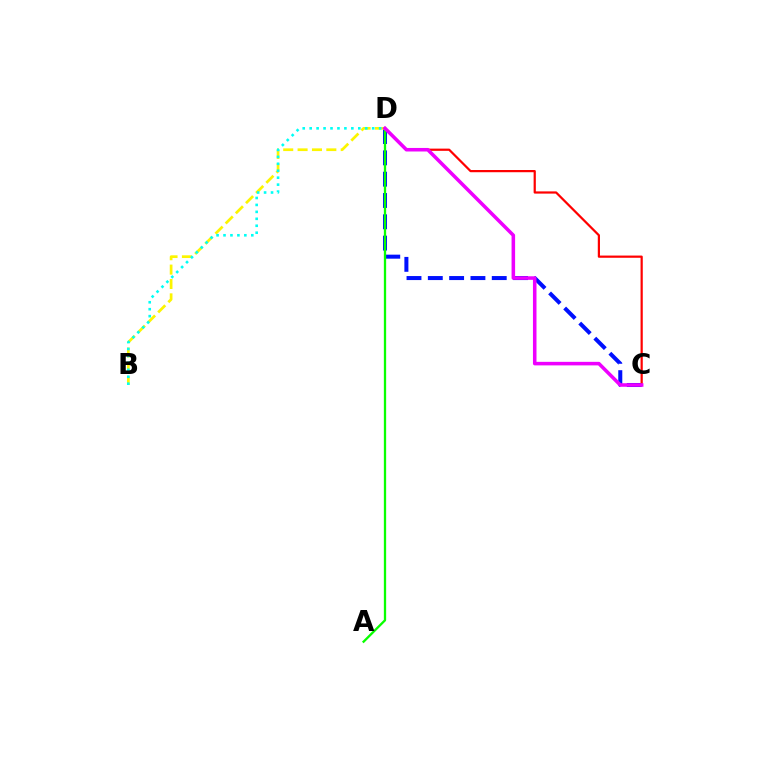{('C', 'D'): [{'color': '#0010ff', 'line_style': 'dashed', 'thickness': 2.9}, {'color': '#ff0000', 'line_style': 'solid', 'thickness': 1.6}, {'color': '#ee00ff', 'line_style': 'solid', 'thickness': 2.55}], ('B', 'D'): [{'color': '#fcf500', 'line_style': 'dashed', 'thickness': 1.95}, {'color': '#00fff6', 'line_style': 'dotted', 'thickness': 1.89}], ('A', 'D'): [{'color': '#08ff00', 'line_style': 'solid', 'thickness': 1.66}]}